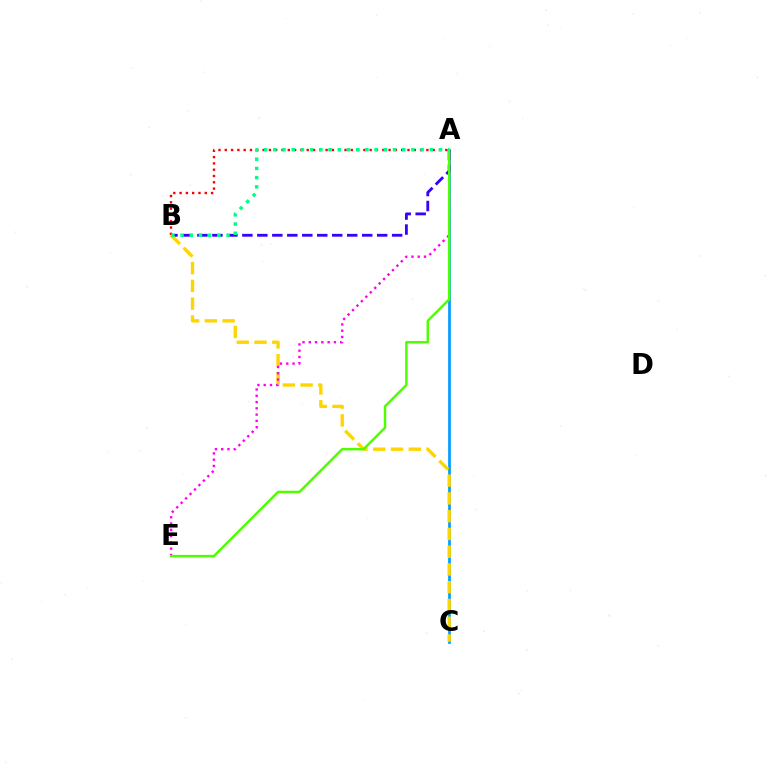{('A', 'B'): [{'color': '#ff0000', 'line_style': 'dotted', 'thickness': 1.71}, {'color': '#3700ff', 'line_style': 'dashed', 'thickness': 2.03}, {'color': '#00ff86', 'line_style': 'dotted', 'thickness': 2.5}], ('A', 'C'): [{'color': '#009eff', 'line_style': 'solid', 'thickness': 1.95}], ('B', 'C'): [{'color': '#ffd500', 'line_style': 'dashed', 'thickness': 2.41}], ('A', 'E'): [{'color': '#ff00ed', 'line_style': 'dotted', 'thickness': 1.71}, {'color': '#4fff00', 'line_style': 'solid', 'thickness': 1.78}]}